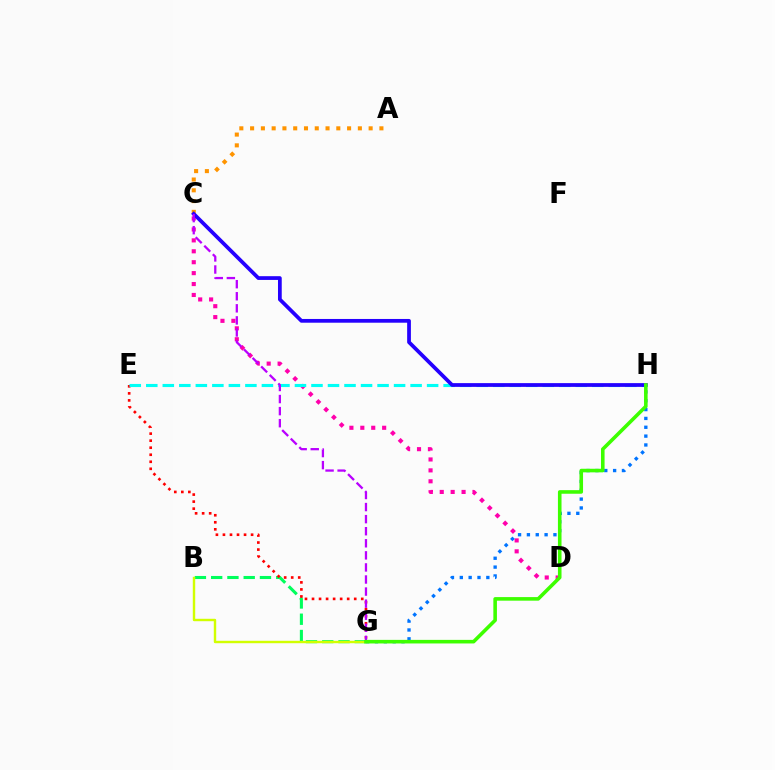{('C', 'D'): [{'color': '#ff00ac', 'line_style': 'dotted', 'thickness': 2.97}], ('G', 'H'): [{'color': '#0074ff', 'line_style': 'dotted', 'thickness': 2.4}, {'color': '#3dff00', 'line_style': 'solid', 'thickness': 2.58}], ('B', 'G'): [{'color': '#00ff5c', 'line_style': 'dashed', 'thickness': 2.21}, {'color': '#d1ff00', 'line_style': 'solid', 'thickness': 1.74}], ('E', 'G'): [{'color': '#ff0000', 'line_style': 'dotted', 'thickness': 1.91}], ('E', 'H'): [{'color': '#00fff6', 'line_style': 'dashed', 'thickness': 2.24}], ('A', 'C'): [{'color': '#ff9400', 'line_style': 'dotted', 'thickness': 2.93}], ('C', 'H'): [{'color': '#2500ff', 'line_style': 'solid', 'thickness': 2.7}], ('C', 'G'): [{'color': '#b900ff', 'line_style': 'dashed', 'thickness': 1.64}]}